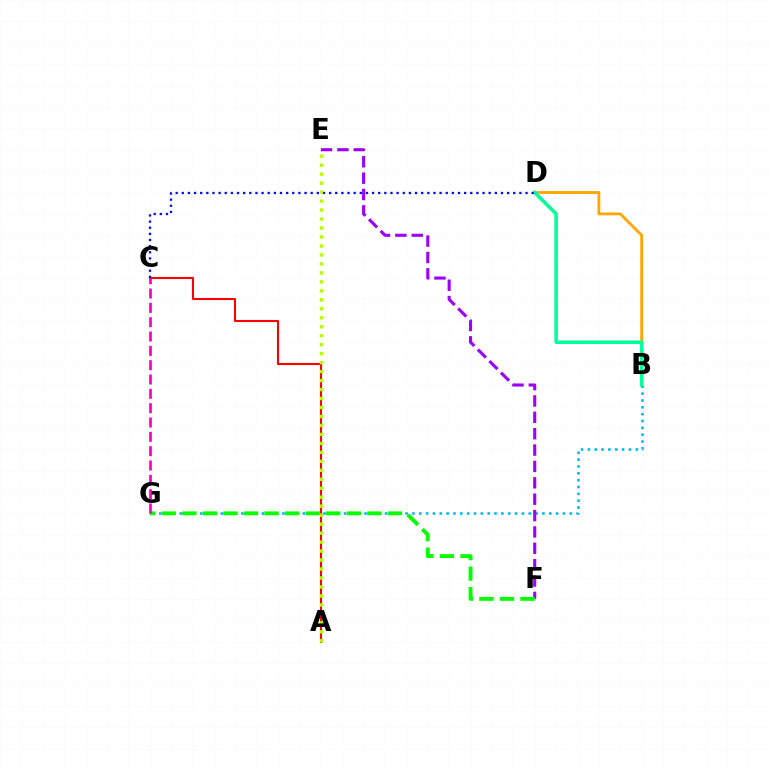{('B', 'G'): [{'color': '#00b5ff', 'line_style': 'dotted', 'thickness': 1.86}], ('E', 'F'): [{'color': '#9b00ff', 'line_style': 'dashed', 'thickness': 2.22}], ('B', 'D'): [{'color': '#ffa500', 'line_style': 'solid', 'thickness': 2.04}, {'color': '#00ff9d', 'line_style': 'solid', 'thickness': 2.55}], ('F', 'G'): [{'color': '#08ff00', 'line_style': 'dashed', 'thickness': 2.79}], ('A', 'C'): [{'color': '#ff0000', 'line_style': 'solid', 'thickness': 1.51}], ('C', 'D'): [{'color': '#0010ff', 'line_style': 'dotted', 'thickness': 1.67}], ('A', 'E'): [{'color': '#b3ff00', 'line_style': 'dotted', 'thickness': 2.44}], ('C', 'G'): [{'color': '#ff00bd', 'line_style': 'dashed', 'thickness': 1.95}]}